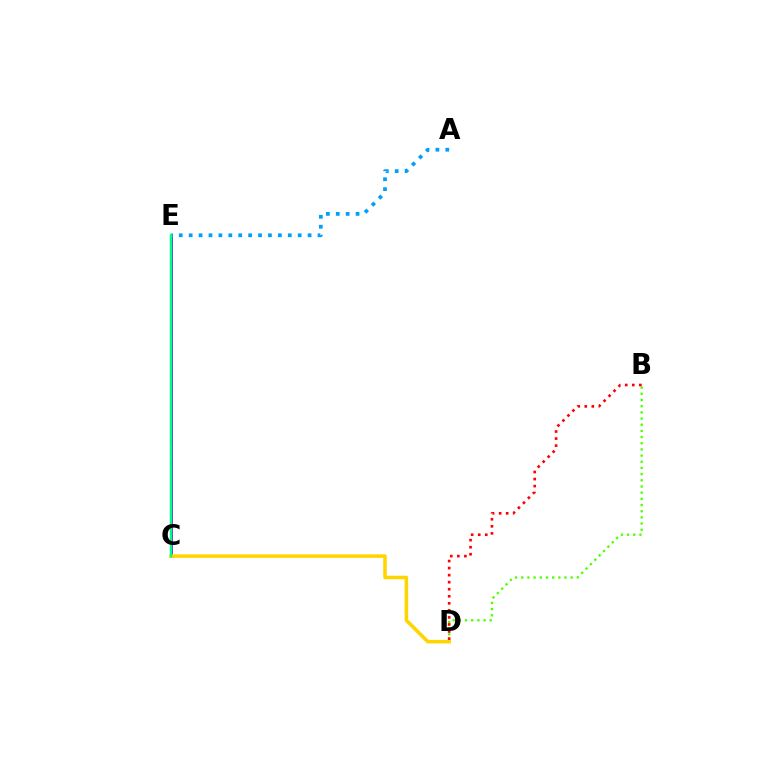{('B', 'D'): [{'color': '#4fff00', 'line_style': 'dotted', 'thickness': 1.68}, {'color': '#ff0000', 'line_style': 'dotted', 'thickness': 1.91}], ('C', 'E'): [{'color': '#3700ff', 'line_style': 'solid', 'thickness': 1.87}, {'color': '#ff00ed', 'line_style': 'dashed', 'thickness': 1.51}, {'color': '#00ff86', 'line_style': 'solid', 'thickness': 1.72}], ('C', 'D'): [{'color': '#ffd500', 'line_style': 'solid', 'thickness': 2.56}], ('A', 'E'): [{'color': '#009eff', 'line_style': 'dotted', 'thickness': 2.69}]}